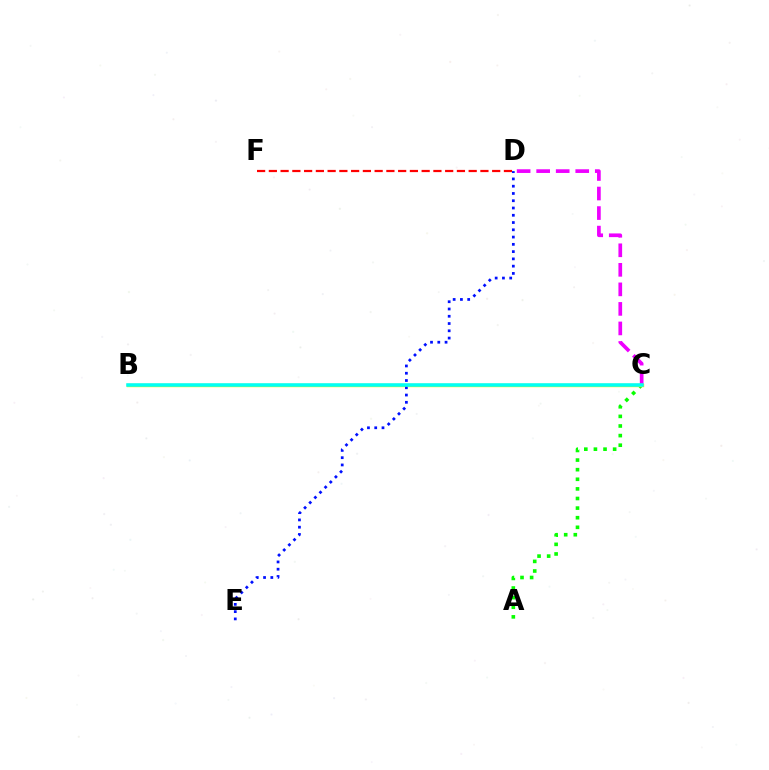{('D', 'F'): [{'color': '#ff0000', 'line_style': 'dashed', 'thickness': 1.6}], ('A', 'C'): [{'color': '#08ff00', 'line_style': 'dotted', 'thickness': 2.61}], ('C', 'D'): [{'color': '#ee00ff', 'line_style': 'dashed', 'thickness': 2.65}], ('B', 'C'): [{'color': '#fcf500', 'line_style': 'solid', 'thickness': 2.45}, {'color': '#00fff6', 'line_style': 'solid', 'thickness': 2.55}], ('D', 'E'): [{'color': '#0010ff', 'line_style': 'dotted', 'thickness': 1.97}]}